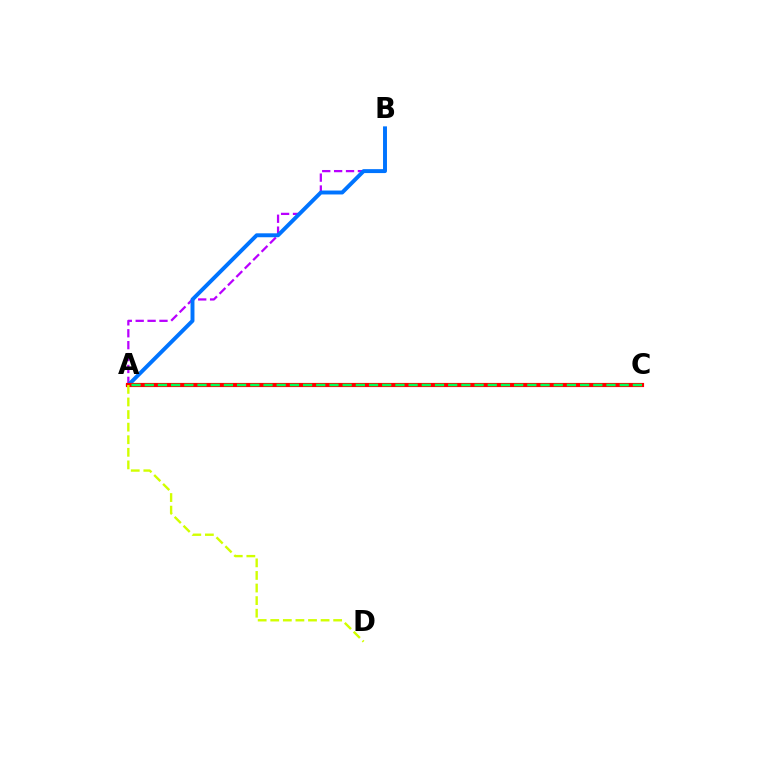{('A', 'B'): [{'color': '#b900ff', 'line_style': 'dashed', 'thickness': 1.62}, {'color': '#0074ff', 'line_style': 'solid', 'thickness': 2.83}], ('A', 'C'): [{'color': '#ff0000', 'line_style': 'solid', 'thickness': 2.99}, {'color': '#00ff5c', 'line_style': 'dashed', 'thickness': 1.79}], ('A', 'D'): [{'color': '#d1ff00', 'line_style': 'dashed', 'thickness': 1.71}]}